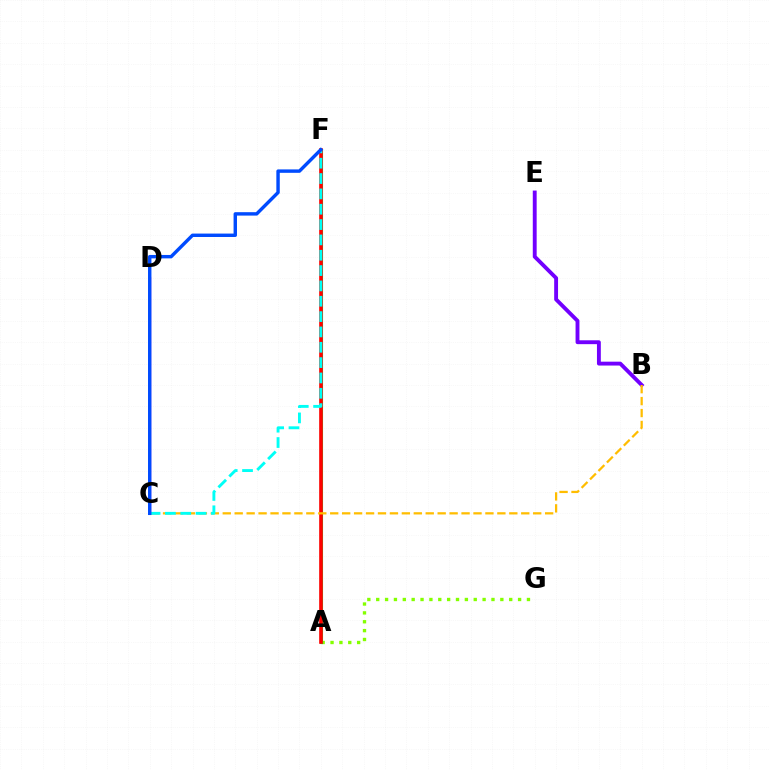{('A', 'G'): [{'color': '#84ff00', 'line_style': 'dotted', 'thickness': 2.41}], ('A', 'F'): [{'color': '#00ff39', 'line_style': 'solid', 'thickness': 2.23}, {'color': '#ff0000', 'line_style': 'solid', 'thickness': 2.61}], ('B', 'E'): [{'color': '#7200ff', 'line_style': 'solid', 'thickness': 2.79}], ('C', 'D'): [{'color': '#ff00cf', 'line_style': 'solid', 'thickness': 1.64}], ('B', 'C'): [{'color': '#ffbd00', 'line_style': 'dashed', 'thickness': 1.62}], ('C', 'F'): [{'color': '#00fff6', 'line_style': 'dashed', 'thickness': 2.08}, {'color': '#004bff', 'line_style': 'solid', 'thickness': 2.46}]}